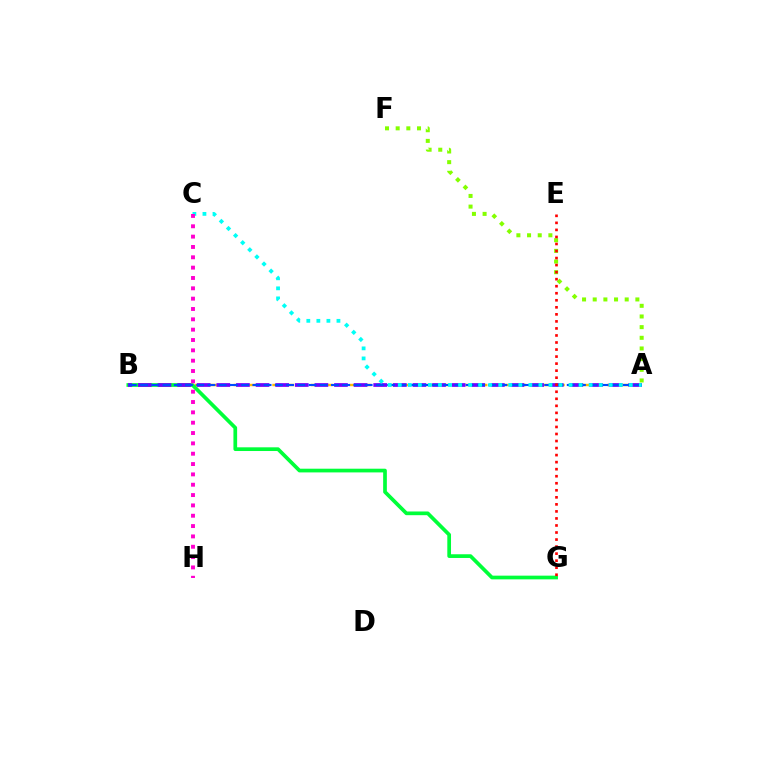{('A', 'B'): [{'color': '#ffbd00', 'line_style': 'dashed', 'thickness': 1.75}, {'color': '#7200ff', 'line_style': 'dashed', 'thickness': 2.66}, {'color': '#004bff', 'line_style': 'dashed', 'thickness': 1.53}], ('B', 'G'): [{'color': '#00ff39', 'line_style': 'solid', 'thickness': 2.67}], ('A', 'C'): [{'color': '#00fff6', 'line_style': 'dotted', 'thickness': 2.73}], ('C', 'H'): [{'color': '#ff00cf', 'line_style': 'dotted', 'thickness': 2.81}], ('A', 'F'): [{'color': '#84ff00', 'line_style': 'dotted', 'thickness': 2.9}], ('E', 'G'): [{'color': '#ff0000', 'line_style': 'dotted', 'thickness': 1.91}]}